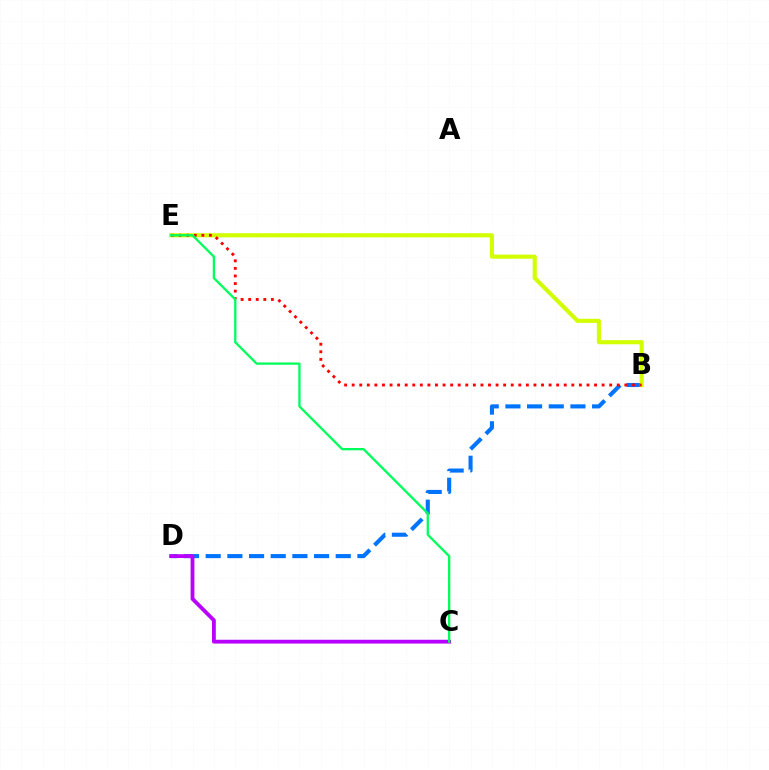{('B', 'D'): [{'color': '#0074ff', 'line_style': 'dashed', 'thickness': 2.94}], ('B', 'E'): [{'color': '#d1ff00', 'line_style': 'solid', 'thickness': 2.97}, {'color': '#ff0000', 'line_style': 'dotted', 'thickness': 2.06}], ('C', 'D'): [{'color': '#b900ff', 'line_style': 'solid', 'thickness': 2.74}], ('C', 'E'): [{'color': '#00ff5c', 'line_style': 'solid', 'thickness': 1.66}]}